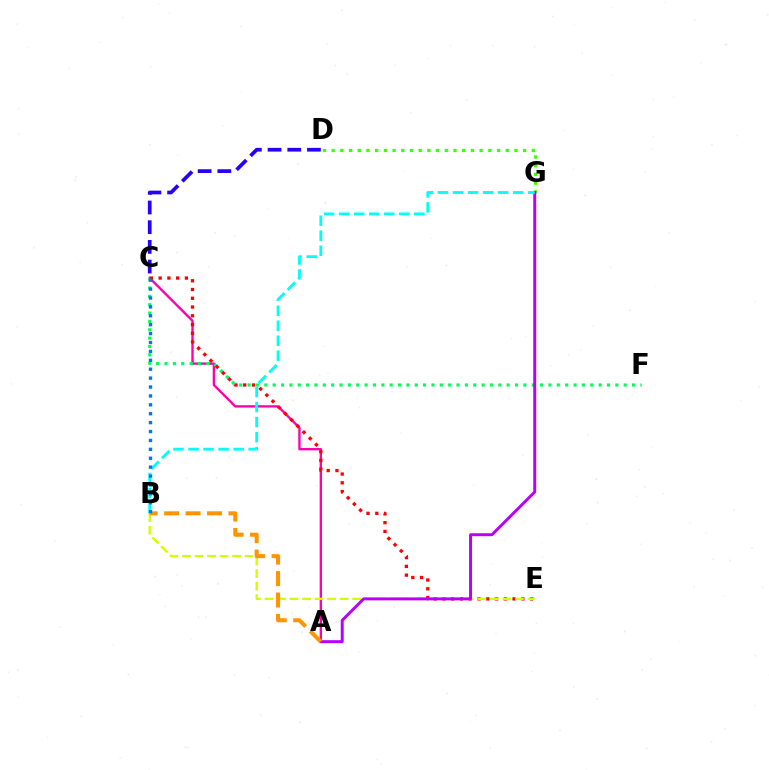{('A', 'C'): [{'color': '#ff00ac', 'line_style': 'solid', 'thickness': 1.7}], ('D', 'G'): [{'color': '#3dff00', 'line_style': 'dotted', 'thickness': 2.36}], ('C', 'F'): [{'color': '#00ff5c', 'line_style': 'dotted', 'thickness': 2.27}], ('C', 'E'): [{'color': '#ff0000', 'line_style': 'dotted', 'thickness': 2.38}], ('B', 'E'): [{'color': '#d1ff00', 'line_style': 'dashed', 'thickness': 1.7}], ('A', 'G'): [{'color': '#b900ff', 'line_style': 'solid', 'thickness': 2.13}], ('A', 'B'): [{'color': '#ff9400', 'line_style': 'dashed', 'thickness': 2.92}], ('B', 'G'): [{'color': '#00fff6', 'line_style': 'dashed', 'thickness': 2.04}], ('B', 'C'): [{'color': '#0074ff', 'line_style': 'dotted', 'thickness': 2.42}], ('C', 'D'): [{'color': '#2500ff', 'line_style': 'dashed', 'thickness': 2.68}]}